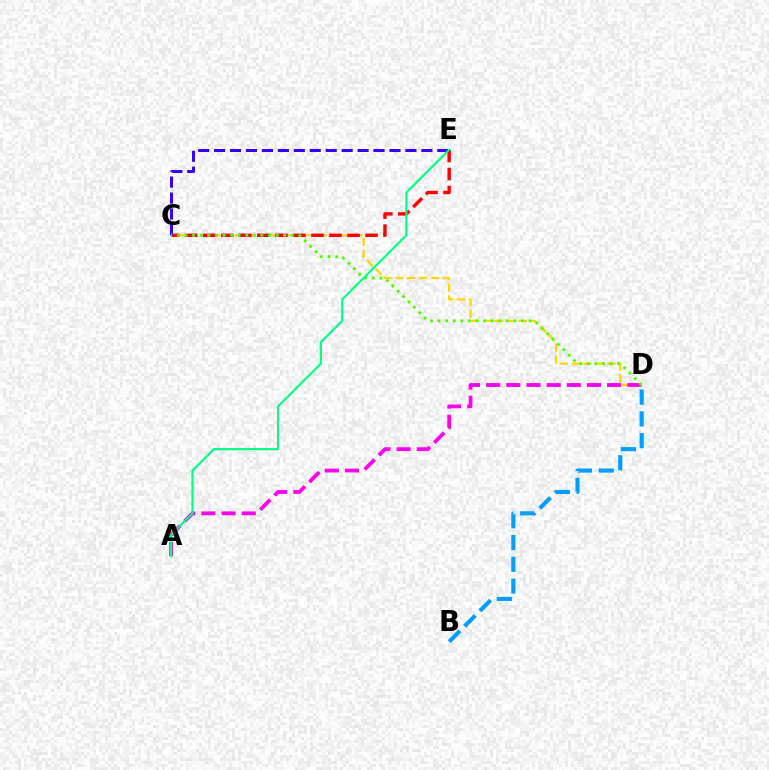{('C', 'D'): [{'color': '#ffd500', 'line_style': 'dashed', 'thickness': 1.61}, {'color': '#4fff00', 'line_style': 'dotted', 'thickness': 2.06}], ('C', 'E'): [{'color': '#ff0000', 'line_style': 'dashed', 'thickness': 2.45}, {'color': '#3700ff', 'line_style': 'dashed', 'thickness': 2.17}], ('A', 'D'): [{'color': '#ff00ed', 'line_style': 'dashed', 'thickness': 2.74}], ('B', 'D'): [{'color': '#009eff', 'line_style': 'dashed', 'thickness': 2.96}], ('A', 'E'): [{'color': '#00ff86', 'line_style': 'solid', 'thickness': 1.56}]}